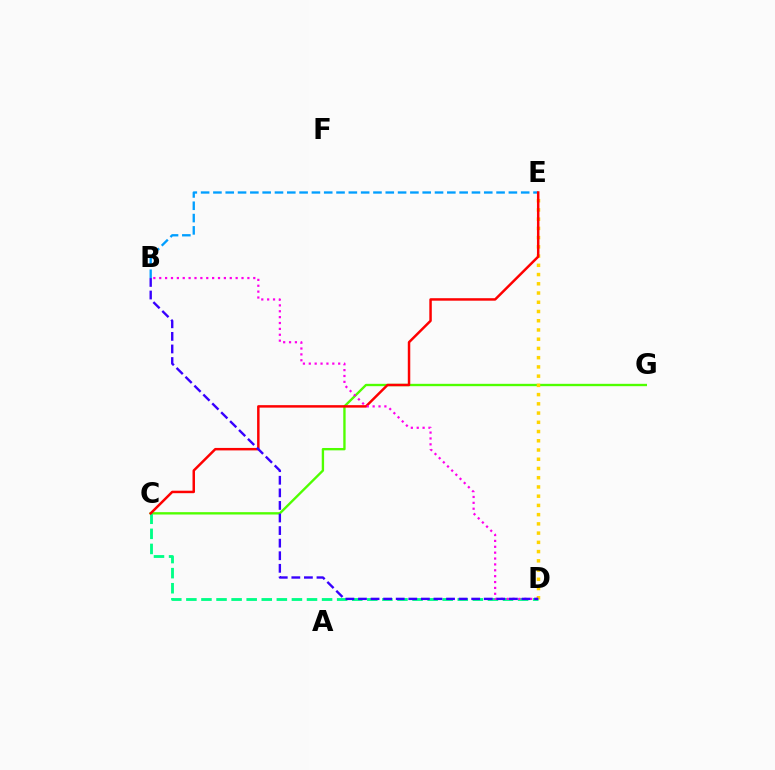{('B', 'E'): [{'color': '#009eff', 'line_style': 'dashed', 'thickness': 1.67}], ('C', 'G'): [{'color': '#4fff00', 'line_style': 'solid', 'thickness': 1.69}], ('D', 'E'): [{'color': '#ffd500', 'line_style': 'dotted', 'thickness': 2.51}], ('C', 'D'): [{'color': '#00ff86', 'line_style': 'dashed', 'thickness': 2.05}], ('C', 'E'): [{'color': '#ff0000', 'line_style': 'solid', 'thickness': 1.78}], ('B', 'D'): [{'color': '#ff00ed', 'line_style': 'dotted', 'thickness': 1.6}, {'color': '#3700ff', 'line_style': 'dashed', 'thickness': 1.71}]}